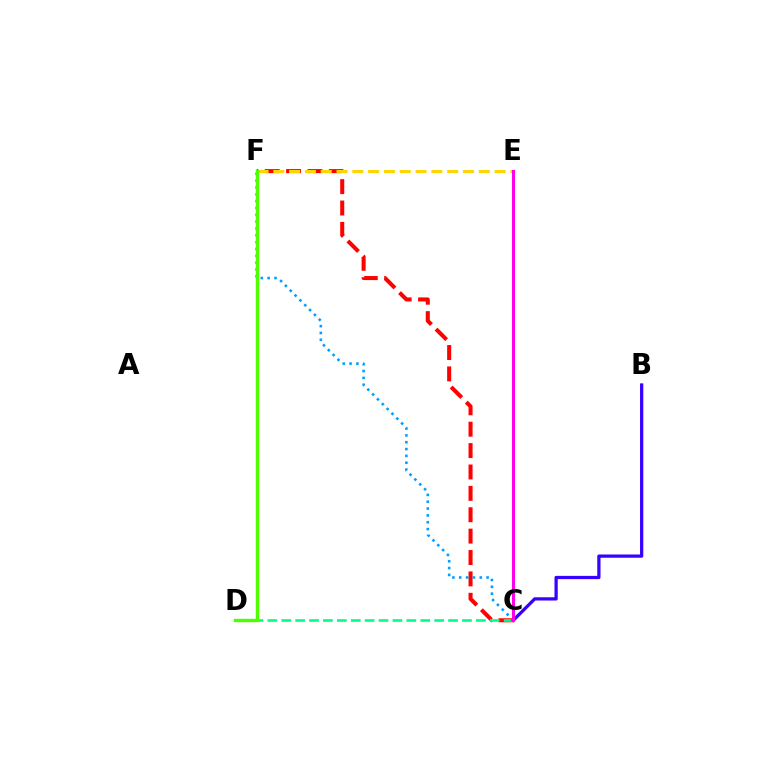{('C', 'F'): [{'color': '#ff0000', 'line_style': 'dashed', 'thickness': 2.91}, {'color': '#009eff', 'line_style': 'dotted', 'thickness': 1.86}], ('C', 'D'): [{'color': '#00ff86', 'line_style': 'dashed', 'thickness': 1.89}], ('E', 'F'): [{'color': '#ffd500', 'line_style': 'dashed', 'thickness': 2.15}], ('B', 'C'): [{'color': '#3700ff', 'line_style': 'solid', 'thickness': 2.34}], ('D', 'F'): [{'color': '#4fff00', 'line_style': 'solid', 'thickness': 2.45}], ('C', 'E'): [{'color': '#ff00ed', 'line_style': 'solid', 'thickness': 2.19}]}